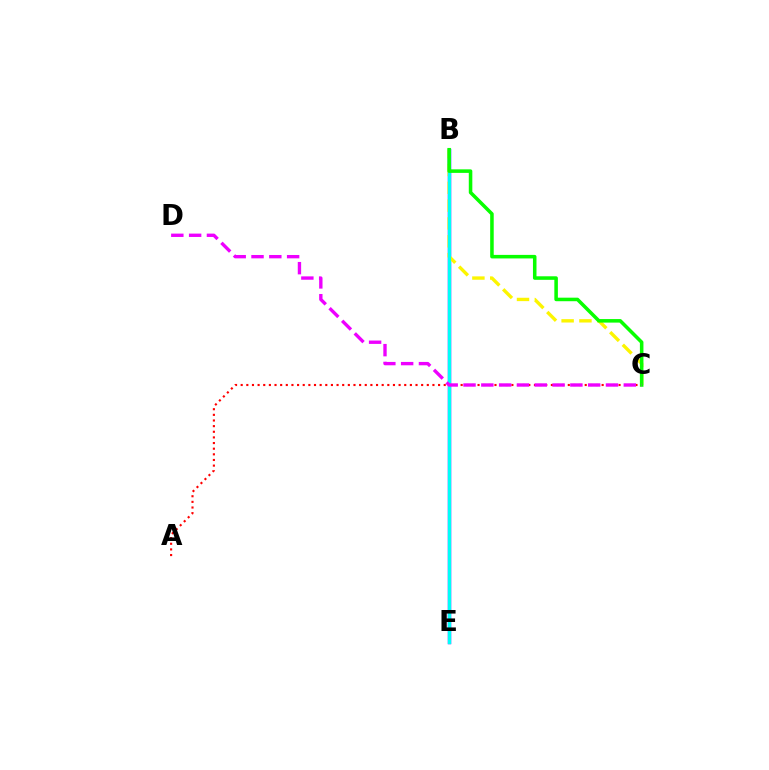{('B', 'E'): [{'color': '#0010ff', 'line_style': 'solid', 'thickness': 2.46}, {'color': '#00fff6', 'line_style': 'solid', 'thickness': 2.21}], ('B', 'C'): [{'color': '#fcf500', 'line_style': 'dashed', 'thickness': 2.42}, {'color': '#08ff00', 'line_style': 'solid', 'thickness': 2.55}], ('A', 'C'): [{'color': '#ff0000', 'line_style': 'dotted', 'thickness': 1.53}], ('C', 'D'): [{'color': '#ee00ff', 'line_style': 'dashed', 'thickness': 2.42}]}